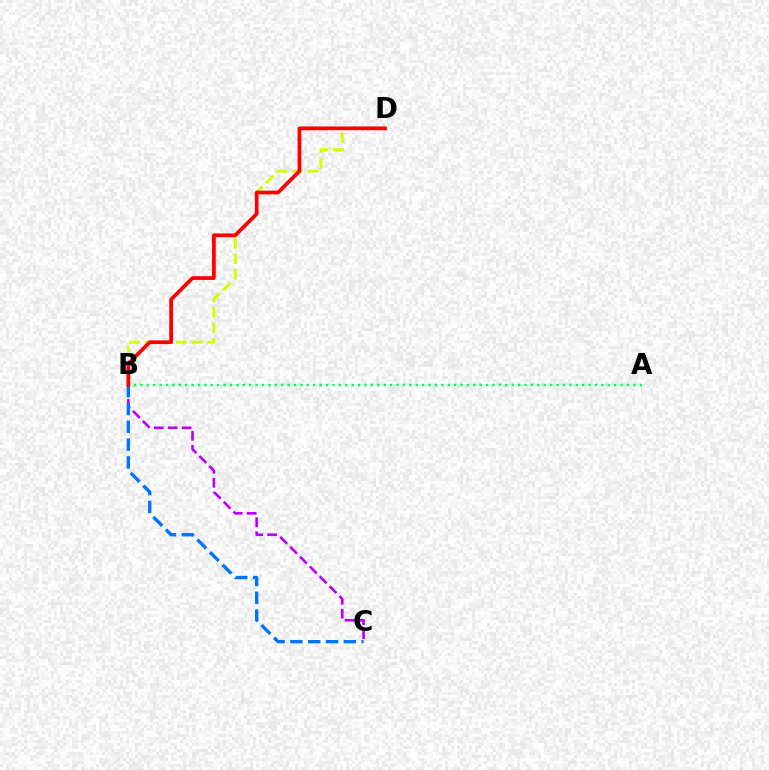{('B', 'D'): [{'color': '#d1ff00', 'line_style': 'dashed', 'thickness': 2.12}, {'color': '#ff0000', 'line_style': 'solid', 'thickness': 2.68}], ('B', 'C'): [{'color': '#b900ff', 'line_style': 'dashed', 'thickness': 1.89}, {'color': '#0074ff', 'line_style': 'dashed', 'thickness': 2.42}], ('A', 'B'): [{'color': '#00ff5c', 'line_style': 'dotted', 'thickness': 1.74}]}